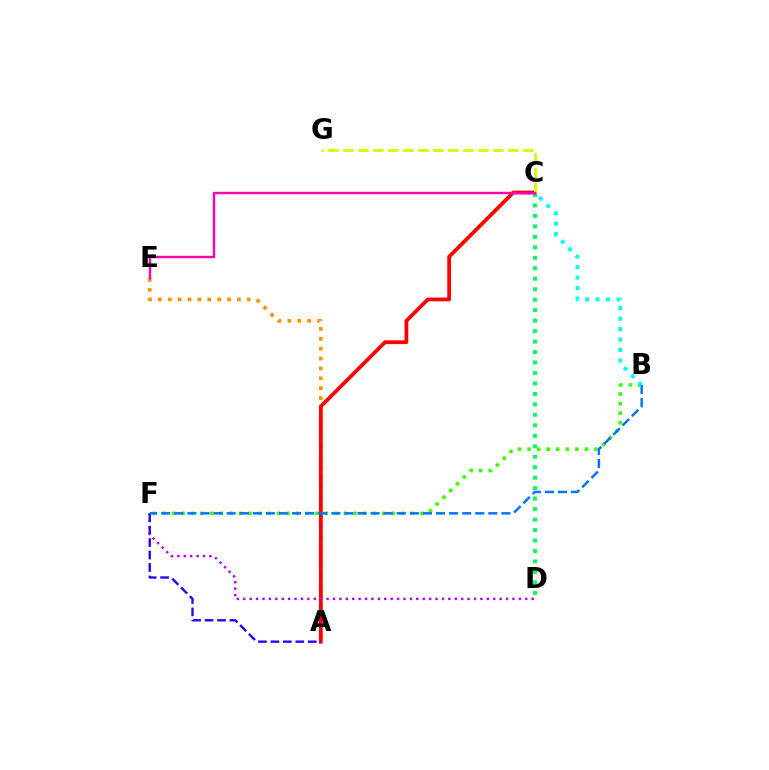{('A', 'E'): [{'color': '#ff9400', 'line_style': 'dotted', 'thickness': 2.69}], ('C', 'D'): [{'color': '#00ff5c', 'line_style': 'dotted', 'thickness': 2.84}], ('A', 'C'): [{'color': '#ff0000', 'line_style': 'solid', 'thickness': 2.71}], ('D', 'F'): [{'color': '#b900ff', 'line_style': 'dotted', 'thickness': 1.74}], ('A', 'F'): [{'color': '#2500ff', 'line_style': 'dashed', 'thickness': 1.69}], ('B', 'F'): [{'color': '#3dff00', 'line_style': 'dotted', 'thickness': 2.6}, {'color': '#0074ff', 'line_style': 'dashed', 'thickness': 1.78}], ('C', 'G'): [{'color': '#d1ff00', 'line_style': 'dashed', 'thickness': 2.04}], ('C', 'E'): [{'color': '#ff00ac', 'line_style': 'solid', 'thickness': 1.71}], ('B', 'C'): [{'color': '#00fff6', 'line_style': 'dotted', 'thickness': 2.84}]}